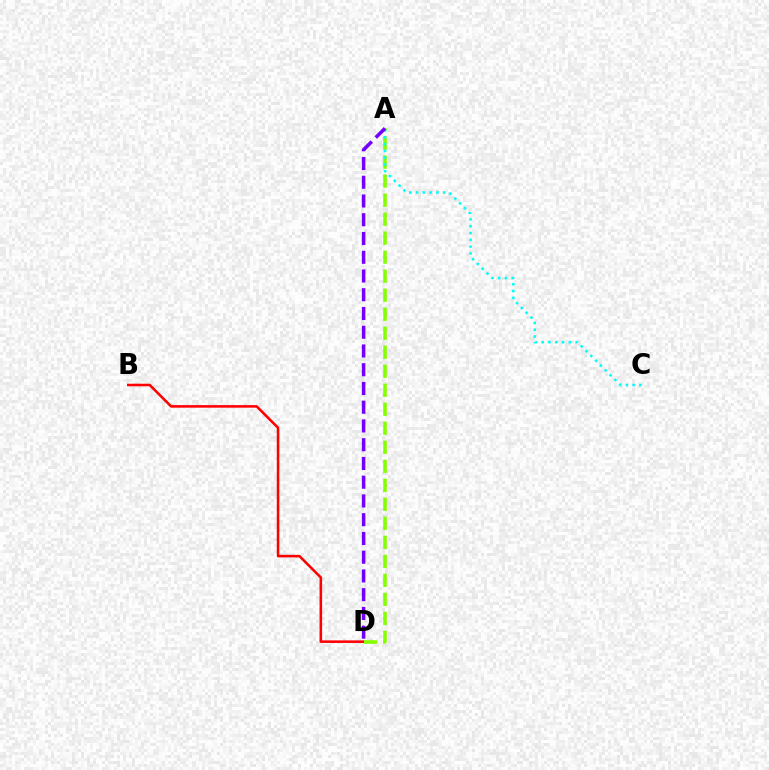{('B', 'D'): [{'color': '#ff0000', 'line_style': 'solid', 'thickness': 1.84}], ('A', 'D'): [{'color': '#84ff00', 'line_style': 'dashed', 'thickness': 2.58}, {'color': '#7200ff', 'line_style': 'dashed', 'thickness': 2.55}], ('A', 'C'): [{'color': '#00fff6', 'line_style': 'dotted', 'thickness': 1.85}]}